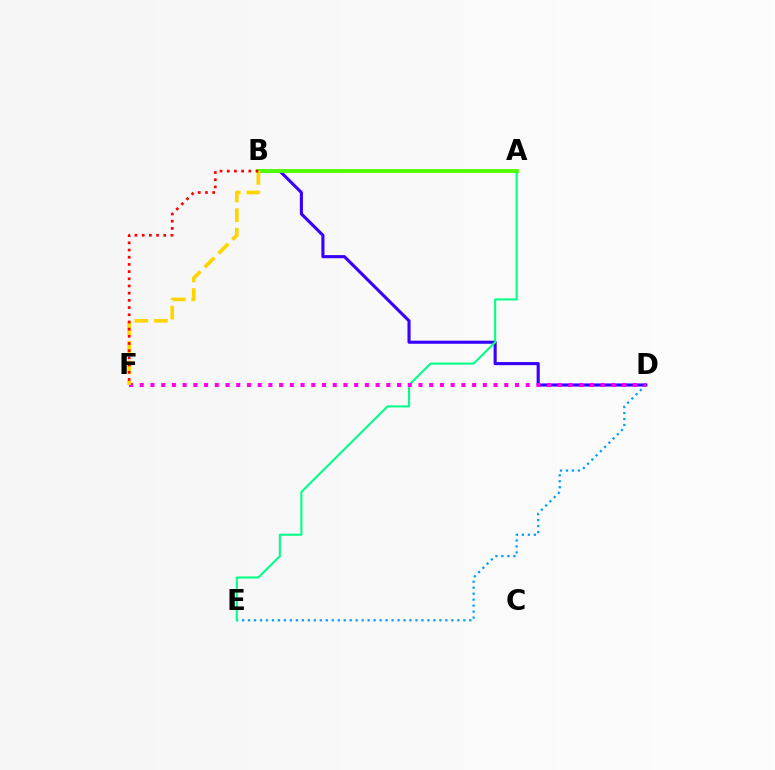{('B', 'D'): [{'color': '#3700ff', 'line_style': 'solid', 'thickness': 2.23}], ('D', 'E'): [{'color': '#009eff', 'line_style': 'dotted', 'thickness': 1.62}], ('A', 'E'): [{'color': '#00ff86', 'line_style': 'solid', 'thickness': 1.5}], ('A', 'B'): [{'color': '#4fff00', 'line_style': 'solid', 'thickness': 2.75}], ('D', 'F'): [{'color': '#ff00ed', 'line_style': 'dotted', 'thickness': 2.91}], ('B', 'F'): [{'color': '#ffd500', 'line_style': 'dashed', 'thickness': 2.66}, {'color': '#ff0000', 'line_style': 'dotted', 'thickness': 1.95}]}